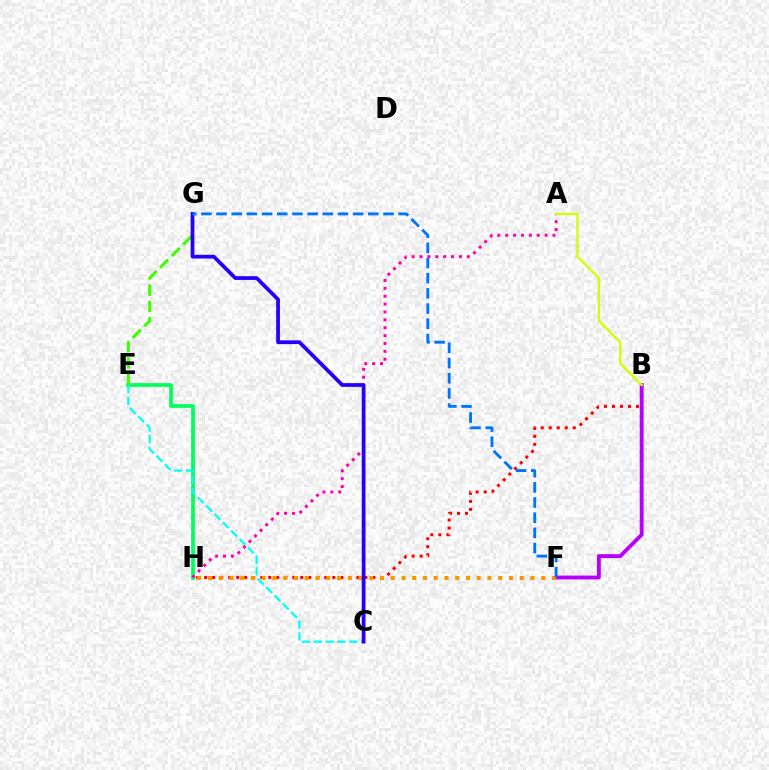{('E', 'H'): [{'color': '#00ff5c', 'line_style': 'solid', 'thickness': 2.68}], ('B', 'H'): [{'color': '#ff0000', 'line_style': 'dotted', 'thickness': 2.18}], ('E', 'G'): [{'color': '#3dff00', 'line_style': 'dashed', 'thickness': 2.22}], ('B', 'F'): [{'color': '#b900ff', 'line_style': 'solid', 'thickness': 2.8}], ('C', 'E'): [{'color': '#00fff6', 'line_style': 'dashed', 'thickness': 1.6}], ('F', 'H'): [{'color': '#ff9400', 'line_style': 'dotted', 'thickness': 2.92}], ('A', 'H'): [{'color': '#ff00ac', 'line_style': 'dotted', 'thickness': 2.14}], ('A', 'B'): [{'color': '#d1ff00', 'line_style': 'solid', 'thickness': 1.66}], ('C', 'G'): [{'color': '#2500ff', 'line_style': 'solid', 'thickness': 2.7}], ('F', 'G'): [{'color': '#0074ff', 'line_style': 'dashed', 'thickness': 2.06}]}